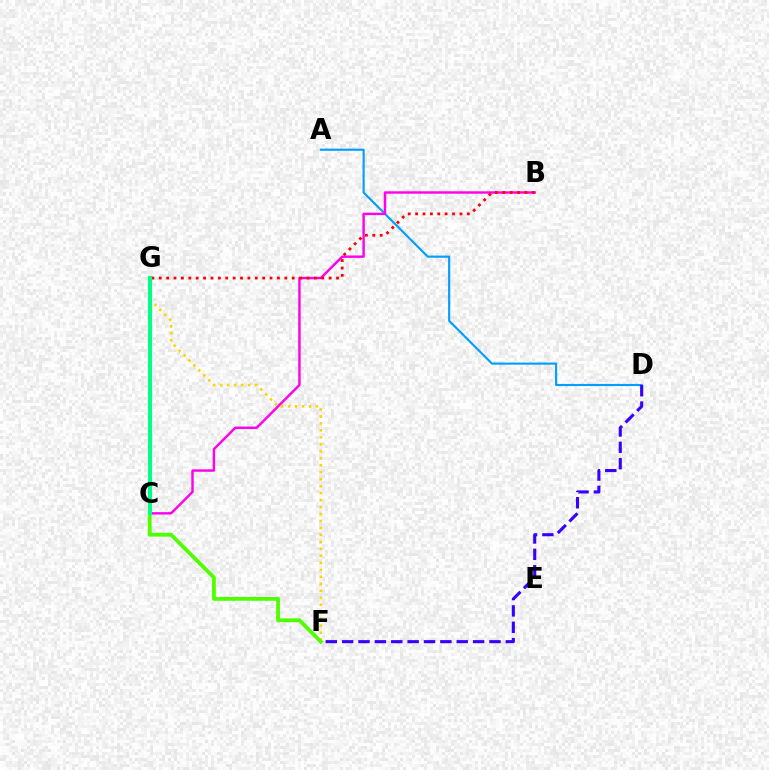{('A', 'D'): [{'color': '#009eff', 'line_style': 'solid', 'thickness': 1.53}], ('B', 'C'): [{'color': '#ff00ed', 'line_style': 'solid', 'thickness': 1.74}], ('B', 'G'): [{'color': '#ff0000', 'line_style': 'dotted', 'thickness': 2.01}], ('F', 'G'): [{'color': '#ffd500', 'line_style': 'dotted', 'thickness': 1.89}], ('C', 'F'): [{'color': '#4fff00', 'line_style': 'solid', 'thickness': 2.74}], ('C', 'G'): [{'color': '#00ff86', 'line_style': 'solid', 'thickness': 2.93}], ('D', 'F'): [{'color': '#3700ff', 'line_style': 'dashed', 'thickness': 2.22}]}